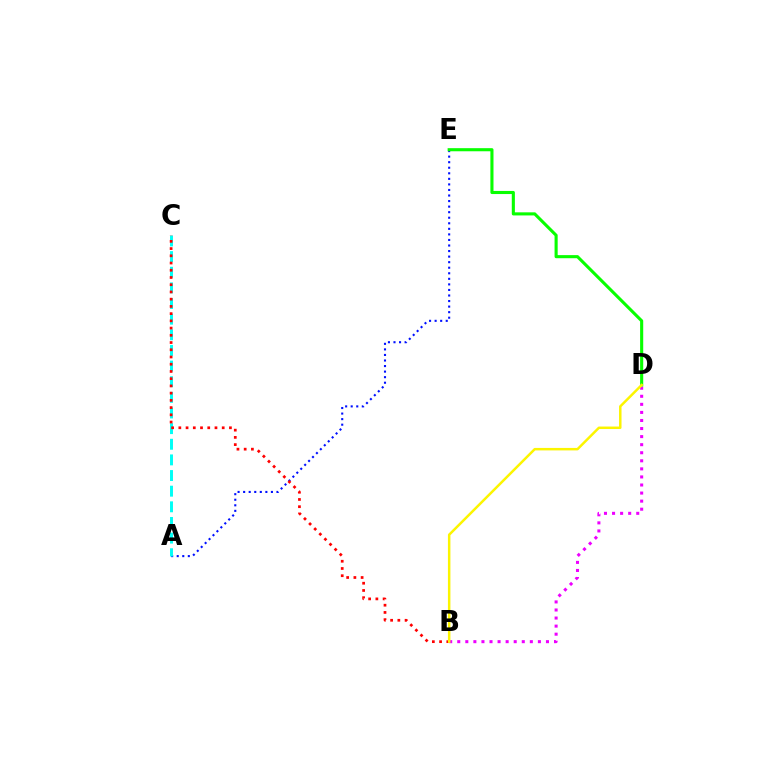{('B', 'D'): [{'color': '#ee00ff', 'line_style': 'dotted', 'thickness': 2.19}, {'color': '#fcf500', 'line_style': 'solid', 'thickness': 1.79}], ('A', 'E'): [{'color': '#0010ff', 'line_style': 'dotted', 'thickness': 1.51}], ('A', 'C'): [{'color': '#00fff6', 'line_style': 'dashed', 'thickness': 2.12}], ('B', 'C'): [{'color': '#ff0000', 'line_style': 'dotted', 'thickness': 1.96}], ('D', 'E'): [{'color': '#08ff00', 'line_style': 'solid', 'thickness': 2.23}]}